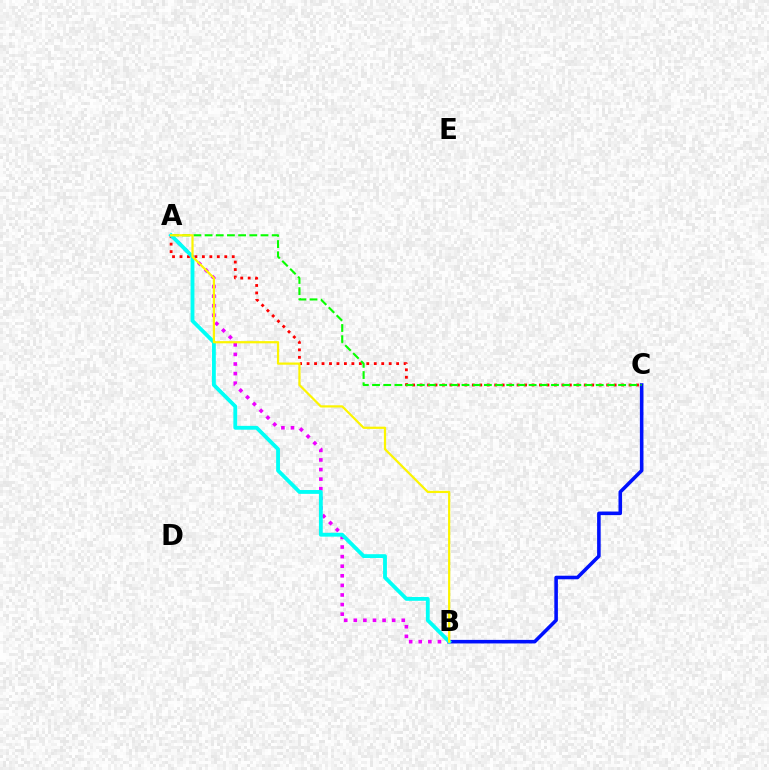{('B', 'C'): [{'color': '#0010ff', 'line_style': 'solid', 'thickness': 2.57}], ('A', 'C'): [{'color': '#ff0000', 'line_style': 'dotted', 'thickness': 2.03}, {'color': '#08ff00', 'line_style': 'dashed', 'thickness': 1.52}], ('A', 'B'): [{'color': '#ee00ff', 'line_style': 'dotted', 'thickness': 2.61}, {'color': '#00fff6', 'line_style': 'solid', 'thickness': 2.76}, {'color': '#fcf500', 'line_style': 'solid', 'thickness': 1.59}]}